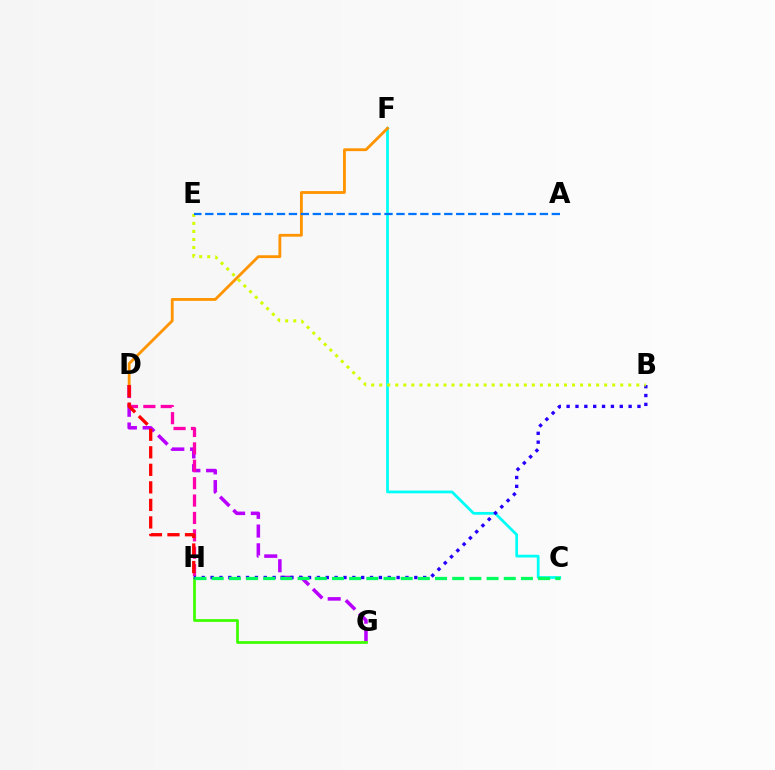{('C', 'F'): [{'color': '#00fff6', 'line_style': 'solid', 'thickness': 1.98}], ('D', 'G'): [{'color': '#b900ff', 'line_style': 'dashed', 'thickness': 2.55}], ('D', 'H'): [{'color': '#ff00ac', 'line_style': 'dashed', 'thickness': 2.36}, {'color': '#ff0000', 'line_style': 'dashed', 'thickness': 2.38}], ('G', 'H'): [{'color': '#3dff00', 'line_style': 'solid', 'thickness': 1.98}], ('D', 'F'): [{'color': '#ff9400', 'line_style': 'solid', 'thickness': 2.03}], ('B', 'H'): [{'color': '#2500ff', 'line_style': 'dotted', 'thickness': 2.41}], ('C', 'H'): [{'color': '#00ff5c', 'line_style': 'dashed', 'thickness': 2.33}], ('B', 'E'): [{'color': '#d1ff00', 'line_style': 'dotted', 'thickness': 2.18}], ('A', 'E'): [{'color': '#0074ff', 'line_style': 'dashed', 'thickness': 1.62}]}